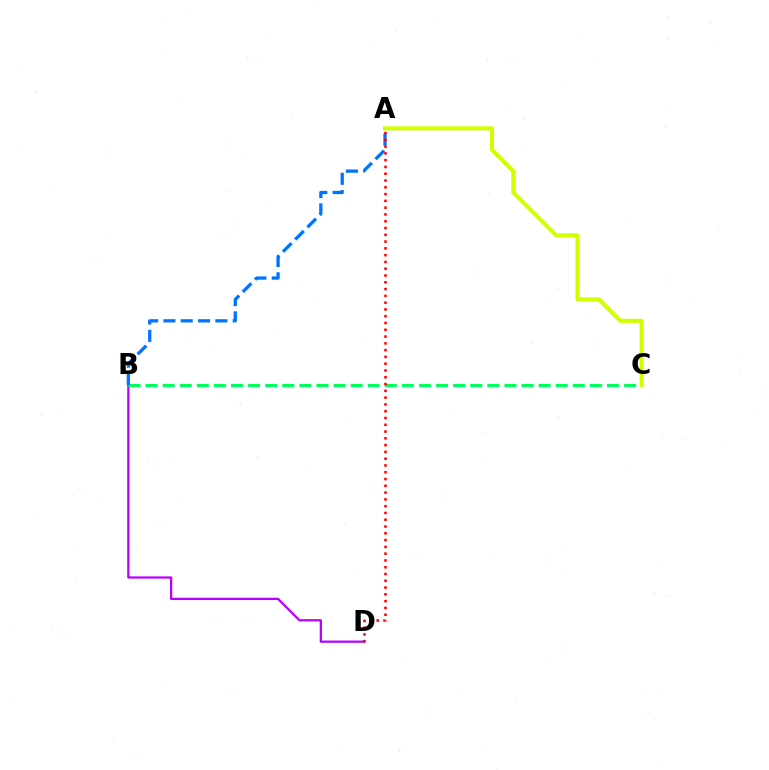{('B', 'D'): [{'color': '#b900ff', 'line_style': 'solid', 'thickness': 1.62}], ('B', 'C'): [{'color': '#00ff5c', 'line_style': 'dashed', 'thickness': 2.32}], ('A', 'B'): [{'color': '#0074ff', 'line_style': 'dashed', 'thickness': 2.35}], ('A', 'C'): [{'color': '#d1ff00', 'line_style': 'solid', 'thickness': 2.92}], ('A', 'D'): [{'color': '#ff0000', 'line_style': 'dotted', 'thickness': 1.84}]}